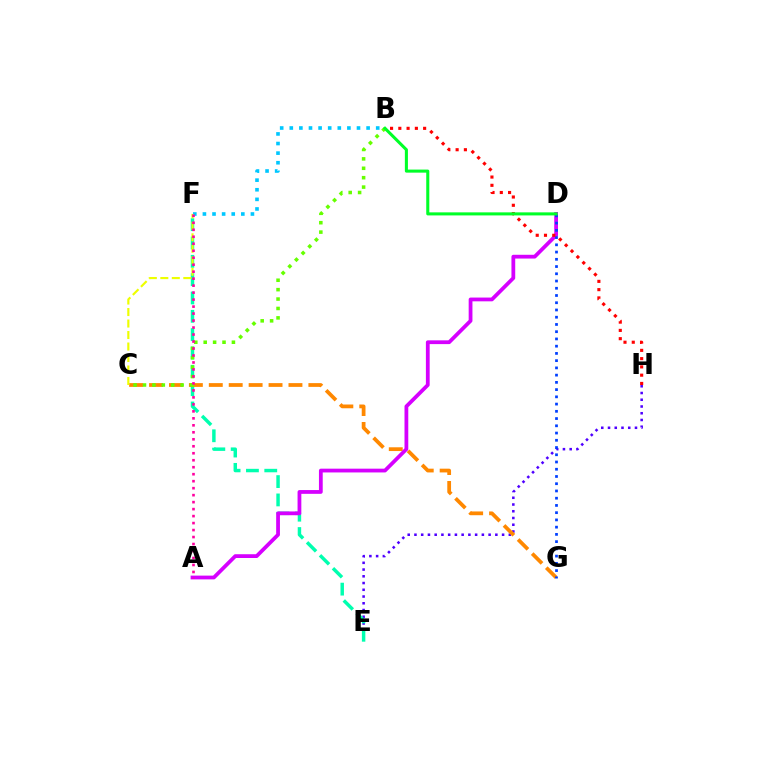{('E', 'H'): [{'color': '#4f00ff', 'line_style': 'dotted', 'thickness': 1.83}], ('B', 'F'): [{'color': '#00c7ff', 'line_style': 'dotted', 'thickness': 2.61}], ('E', 'F'): [{'color': '#00ffaf', 'line_style': 'dashed', 'thickness': 2.49}], ('C', 'G'): [{'color': '#ff8800', 'line_style': 'dashed', 'thickness': 2.71}], ('A', 'D'): [{'color': '#d600ff', 'line_style': 'solid', 'thickness': 2.72}], ('C', 'F'): [{'color': '#eeff00', 'line_style': 'dashed', 'thickness': 1.56}], ('D', 'G'): [{'color': '#003fff', 'line_style': 'dotted', 'thickness': 1.97}], ('B', 'C'): [{'color': '#66ff00', 'line_style': 'dotted', 'thickness': 2.56}], ('B', 'H'): [{'color': '#ff0000', 'line_style': 'dotted', 'thickness': 2.25}], ('B', 'D'): [{'color': '#00ff27', 'line_style': 'solid', 'thickness': 2.2}], ('A', 'F'): [{'color': '#ff00a0', 'line_style': 'dotted', 'thickness': 1.9}]}